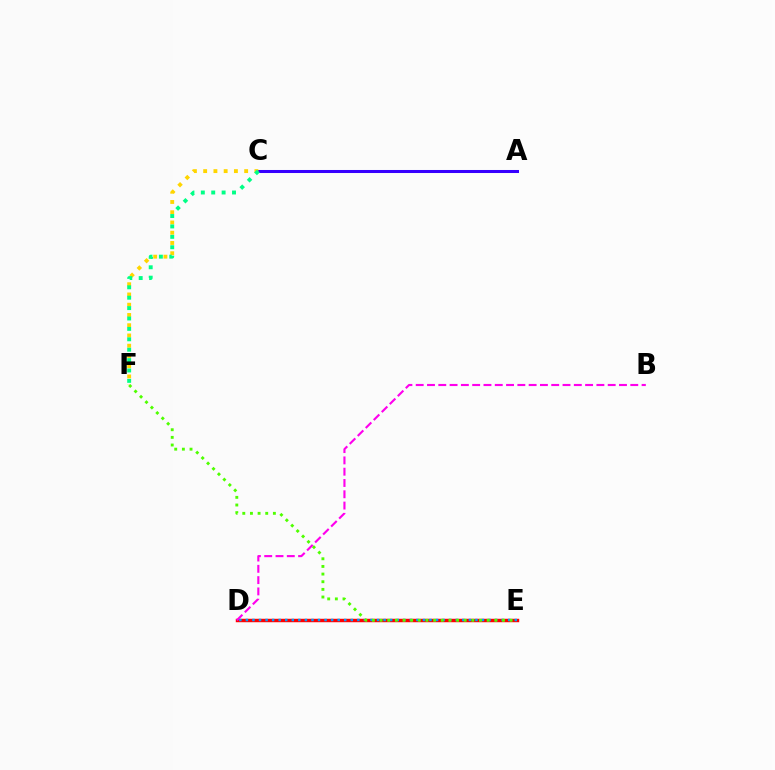{('A', 'C'): [{'color': '#3700ff', 'line_style': 'solid', 'thickness': 2.18}], ('D', 'E'): [{'color': '#ff0000', 'line_style': 'solid', 'thickness': 2.48}, {'color': '#009eff', 'line_style': 'dotted', 'thickness': 1.78}], ('C', 'F'): [{'color': '#ffd500', 'line_style': 'dotted', 'thickness': 2.78}, {'color': '#00ff86', 'line_style': 'dotted', 'thickness': 2.82}], ('E', 'F'): [{'color': '#4fff00', 'line_style': 'dotted', 'thickness': 2.08}], ('B', 'D'): [{'color': '#ff00ed', 'line_style': 'dashed', 'thickness': 1.53}]}